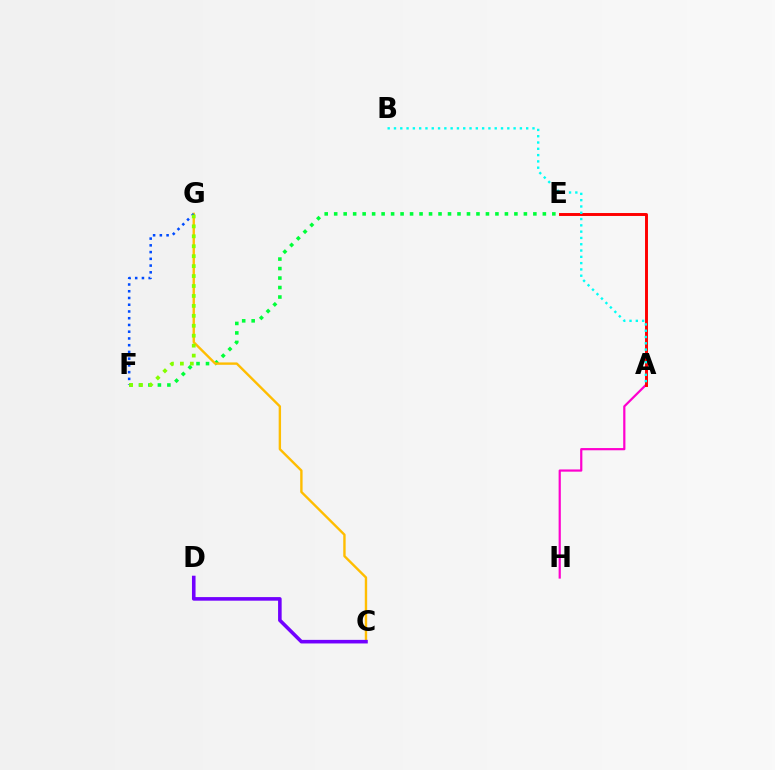{('E', 'F'): [{'color': '#00ff39', 'line_style': 'dotted', 'thickness': 2.58}], ('C', 'G'): [{'color': '#ffbd00', 'line_style': 'solid', 'thickness': 1.72}], ('A', 'H'): [{'color': '#ff00cf', 'line_style': 'solid', 'thickness': 1.59}], ('A', 'E'): [{'color': '#ff0000', 'line_style': 'solid', 'thickness': 2.12}], ('F', 'G'): [{'color': '#004bff', 'line_style': 'dotted', 'thickness': 1.83}, {'color': '#84ff00', 'line_style': 'dotted', 'thickness': 2.7}], ('C', 'D'): [{'color': '#7200ff', 'line_style': 'solid', 'thickness': 2.58}], ('A', 'B'): [{'color': '#00fff6', 'line_style': 'dotted', 'thickness': 1.71}]}